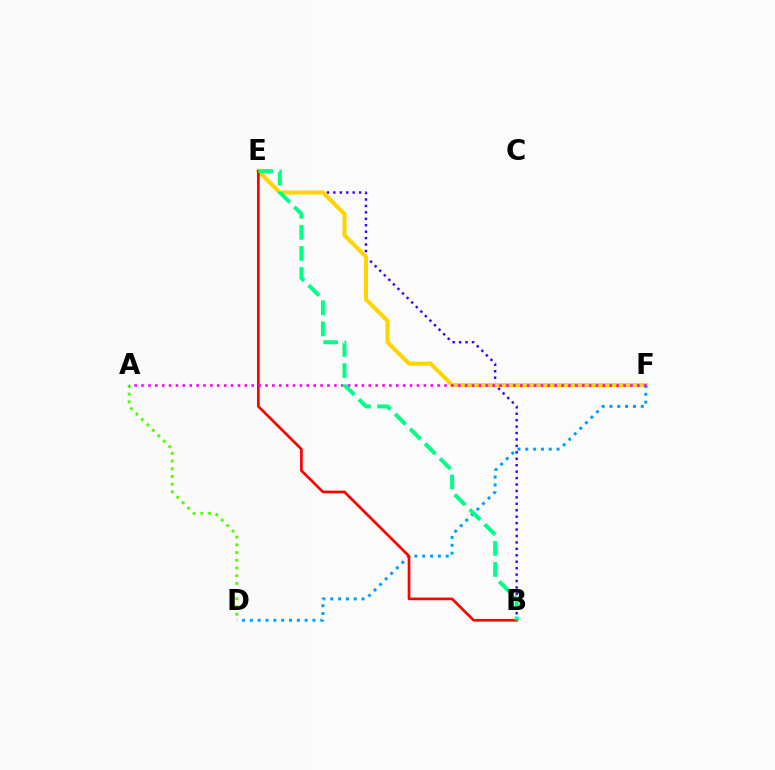{('A', 'D'): [{'color': '#4fff00', 'line_style': 'dotted', 'thickness': 2.09}], ('B', 'E'): [{'color': '#3700ff', 'line_style': 'dotted', 'thickness': 1.75}, {'color': '#ff0000', 'line_style': 'solid', 'thickness': 1.92}, {'color': '#00ff86', 'line_style': 'dashed', 'thickness': 2.87}], ('E', 'F'): [{'color': '#ffd500', 'line_style': 'solid', 'thickness': 2.92}], ('D', 'F'): [{'color': '#009eff', 'line_style': 'dotted', 'thickness': 2.13}], ('A', 'F'): [{'color': '#ff00ed', 'line_style': 'dotted', 'thickness': 1.87}]}